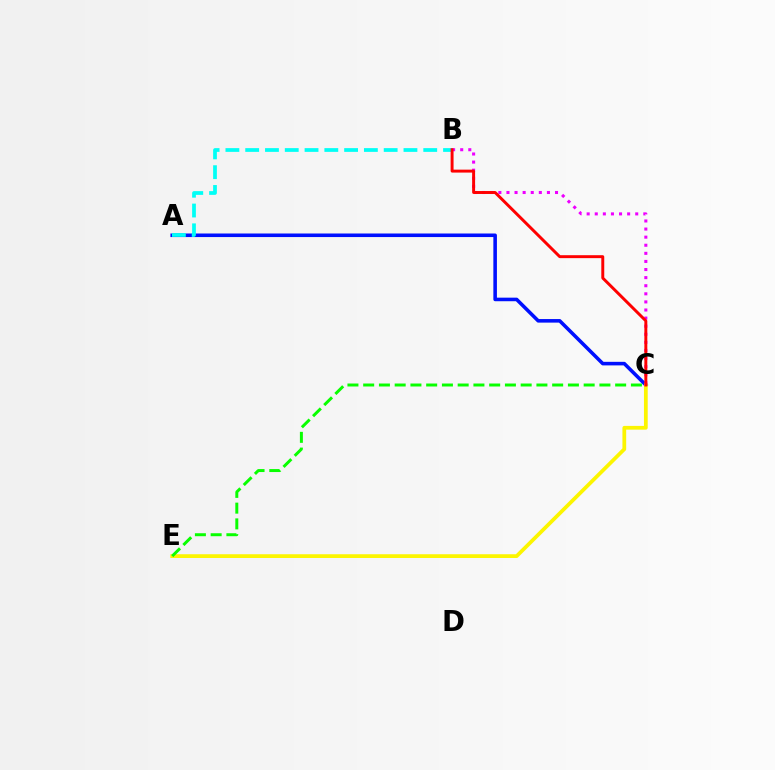{('A', 'C'): [{'color': '#0010ff', 'line_style': 'solid', 'thickness': 2.57}], ('A', 'B'): [{'color': '#00fff6', 'line_style': 'dashed', 'thickness': 2.69}], ('C', 'E'): [{'color': '#fcf500', 'line_style': 'solid', 'thickness': 2.7}, {'color': '#08ff00', 'line_style': 'dashed', 'thickness': 2.14}], ('B', 'C'): [{'color': '#ee00ff', 'line_style': 'dotted', 'thickness': 2.2}, {'color': '#ff0000', 'line_style': 'solid', 'thickness': 2.12}]}